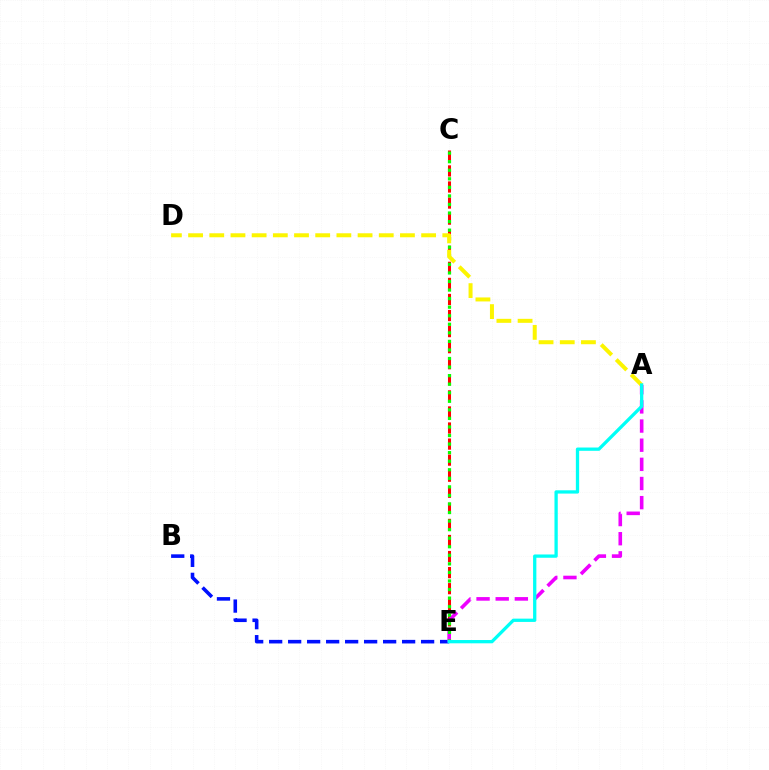{('C', 'E'): [{'color': '#ff0000', 'line_style': 'dashed', 'thickness': 2.18}, {'color': '#08ff00', 'line_style': 'dotted', 'thickness': 2.32}], ('B', 'E'): [{'color': '#0010ff', 'line_style': 'dashed', 'thickness': 2.58}], ('A', 'E'): [{'color': '#ee00ff', 'line_style': 'dashed', 'thickness': 2.6}, {'color': '#00fff6', 'line_style': 'solid', 'thickness': 2.37}], ('A', 'D'): [{'color': '#fcf500', 'line_style': 'dashed', 'thickness': 2.88}]}